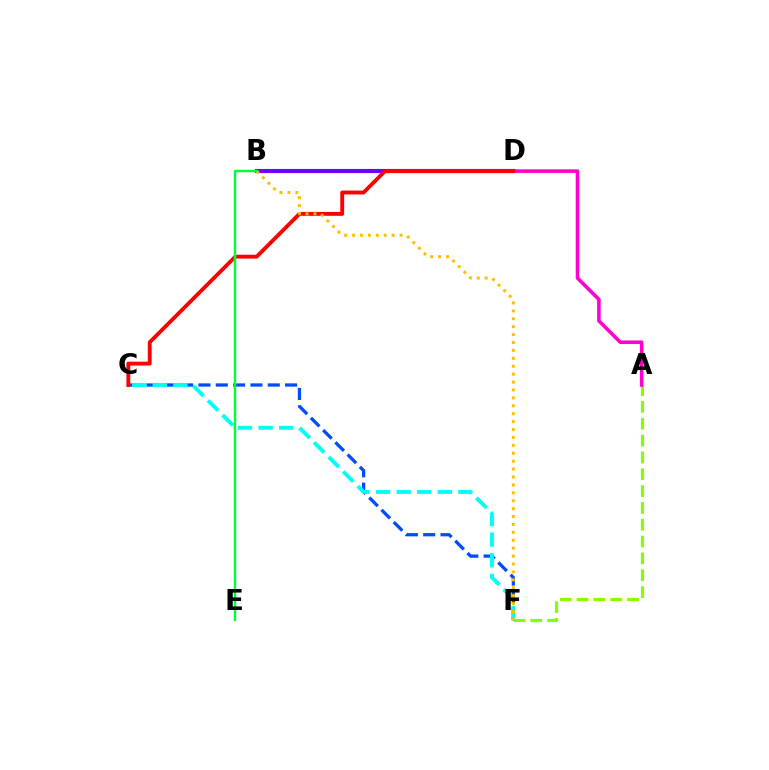{('B', 'D'): [{'color': '#7200ff', 'line_style': 'solid', 'thickness': 2.98}], ('A', 'F'): [{'color': '#84ff00', 'line_style': 'dashed', 'thickness': 2.29}], ('A', 'D'): [{'color': '#ff00cf', 'line_style': 'solid', 'thickness': 2.57}], ('C', 'F'): [{'color': '#004bff', 'line_style': 'dashed', 'thickness': 2.35}, {'color': '#00fff6', 'line_style': 'dashed', 'thickness': 2.8}], ('C', 'D'): [{'color': '#ff0000', 'line_style': 'solid', 'thickness': 2.78}], ('B', 'F'): [{'color': '#ffbd00', 'line_style': 'dotted', 'thickness': 2.15}], ('B', 'E'): [{'color': '#00ff39', 'line_style': 'solid', 'thickness': 1.78}]}